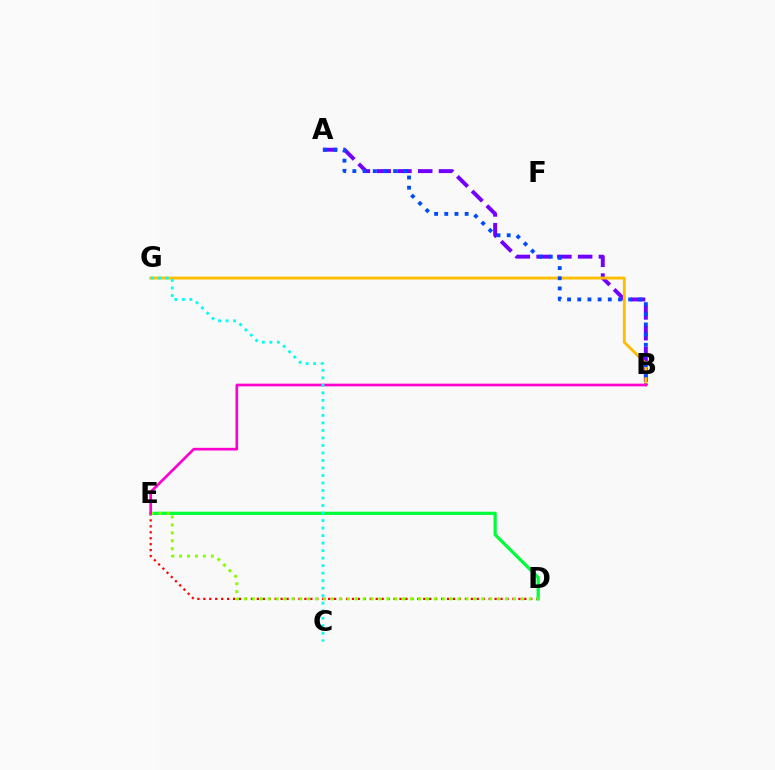{('A', 'B'): [{'color': '#7200ff', 'line_style': 'dashed', 'thickness': 2.82}, {'color': '#004bff', 'line_style': 'dotted', 'thickness': 2.77}], ('B', 'G'): [{'color': '#ffbd00', 'line_style': 'solid', 'thickness': 2.07}], ('D', 'E'): [{'color': '#ff0000', 'line_style': 'dotted', 'thickness': 1.62}, {'color': '#00ff39', 'line_style': 'solid', 'thickness': 2.32}, {'color': '#84ff00', 'line_style': 'dotted', 'thickness': 2.15}], ('B', 'E'): [{'color': '#ff00cf', 'line_style': 'solid', 'thickness': 1.94}], ('C', 'G'): [{'color': '#00fff6', 'line_style': 'dotted', 'thickness': 2.04}]}